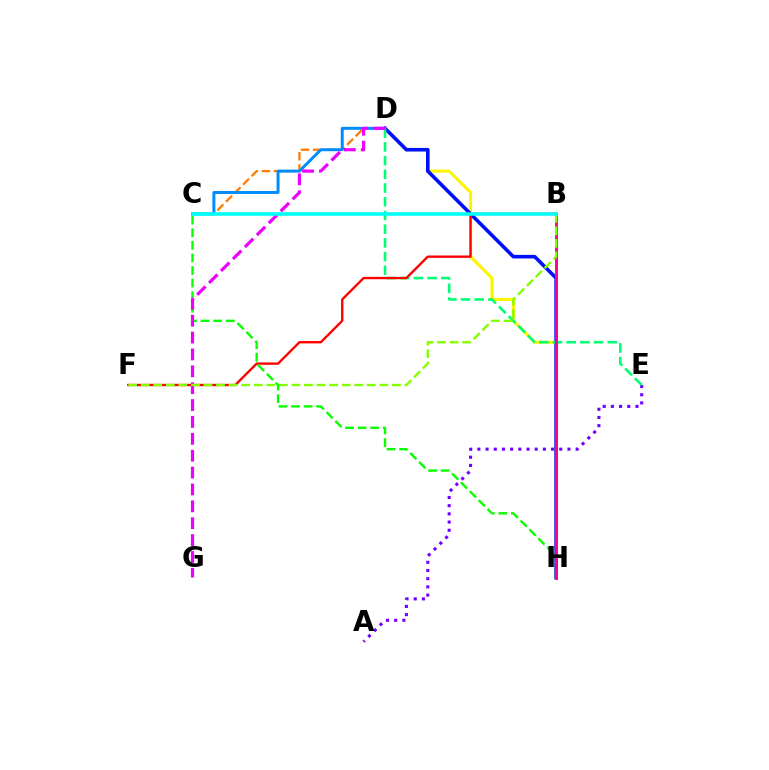{('A', 'E'): [{'color': '#7200ff', 'line_style': 'dotted', 'thickness': 2.22}], ('D', 'H'): [{'color': '#fcf500', 'line_style': 'solid', 'thickness': 2.21}, {'color': '#0010ff', 'line_style': 'solid', 'thickness': 2.58}], ('C', 'D'): [{'color': '#ff7c00', 'line_style': 'dashed', 'thickness': 1.64}, {'color': '#008cff', 'line_style': 'solid', 'thickness': 2.14}], ('D', 'E'): [{'color': '#00ff74', 'line_style': 'dashed', 'thickness': 1.86}], ('B', 'F'): [{'color': '#ff0000', 'line_style': 'solid', 'thickness': 1.69}, {'color': '#84ff00', 'line_style': 'dashed', 'thickness': 1.71}], ('C', 'H'): [{'color': '#08ff00', 'line_style': 'dashed', 'thickness': 1.71}], ('B', 'H'): [{'color': '#ff0094', 'line_style': 'solid', 'thickness': 2.11}], ('D', 'G'): [{'color': '#ee00ff', 'line_style': 'dashed', 'thickness': 2.29}], ('B', 'C'): [{'color': '#00fff6', 'line_style': 'solid', 'thickness': 2.57}]}